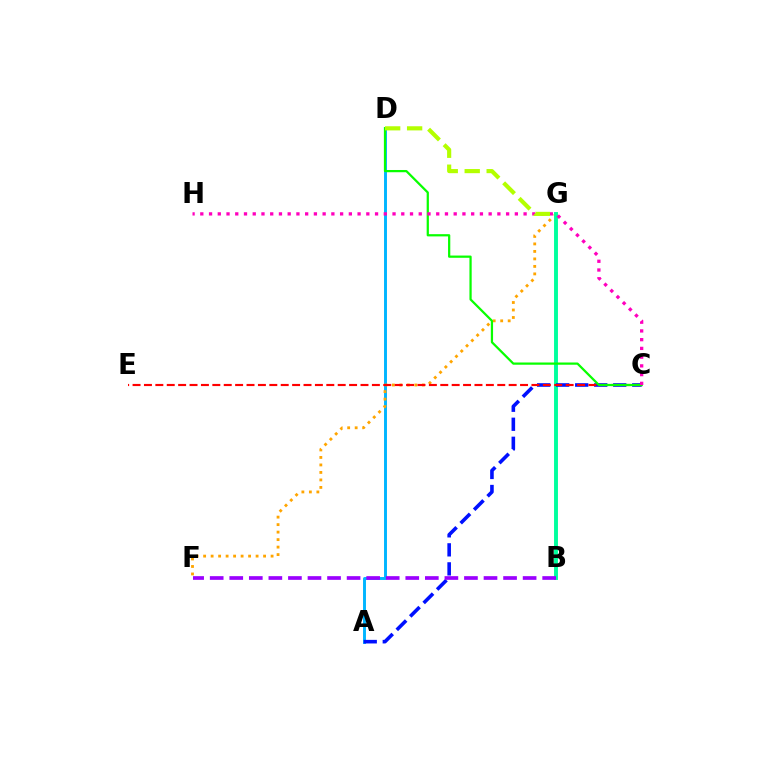{('A', 'D'): [{'color': '#00b5ff', 'line_style': 'solid', 'thickness': 2.11}], ('F', 'G'): [{'color': '#ffa500', 'line_style': 'dotted', 'thickness': 2.04}], ('B', 'G'): [{'color': '#00ff9d', 'line_style': 'solid', 'thickness': 2.81}], ('A', 'C'): [{'color': '#0010ff', 'line_style': 'dashed', 'thickness': 2.58}], ('C', 'E'): [{'color': '#ff0000', 'line_style': 'dashed', 'thickness': 1.55}], ('C', 'D'): [{'color': '#08ff00', 'line_style': 'solid', 'thickness': 1.61}], ('B', 'F'): [{'color': '#9b00ff', 'line_style': 'dashed', 'thickness': 2.66}], ('C', 'H'): [{'color': '#ff00bd', 'line_style': 'dotted', 'thickness': 2.37}], ('D', 'G'): [{'color': '#b3ff00', 'line_style': 'dashed', 'thickness': 2.98}]}